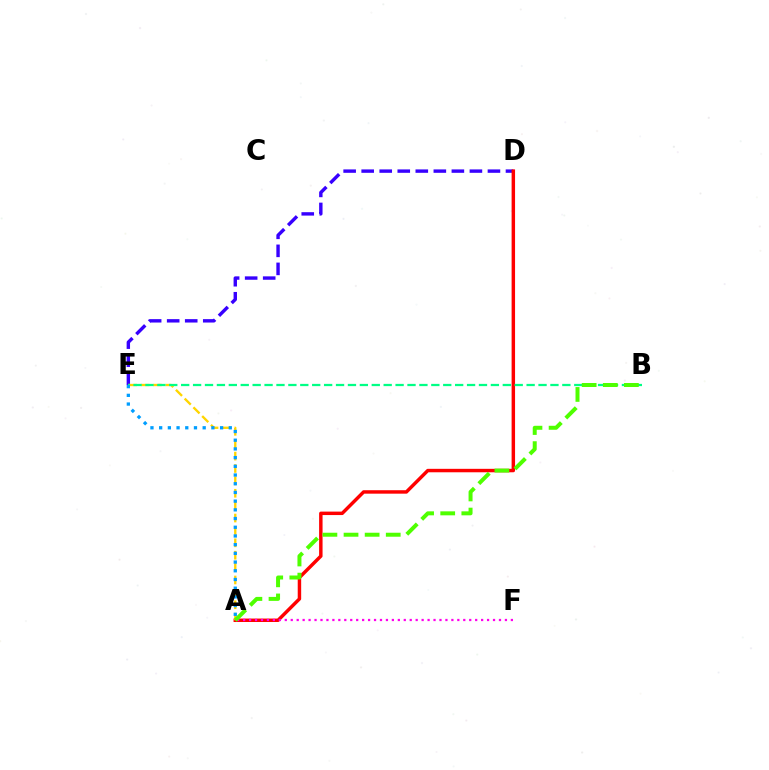{('D', 'E'): [{'color': '#3700ff', 'line_style': 'dashed', 'thickness': 2.45}], ('A', 'D'): [{'color': '#ff0000', 'line_style': 'solid', 'thickness': 2.49}], ('A', 'E'): [{'color': '#ffd500', 'line_style': 'dashed', 'thickness': 1.68}, {'color': '#009eff', 'line_style': 'dotted', 'thickness': 2.37}], ('A', 'F'): [{'color': '#ff00ed', 'line_style': 'dotted', 'thickness': 1.62}], ('B', 'E'): [{'color': '#00ff86', 'line_style': 'dashed', 'thickness': 1.62}], ('A', 'B'): [{'color': '#4fff00', 'line_style': 'dashed', 'thickness': 2.87}]}